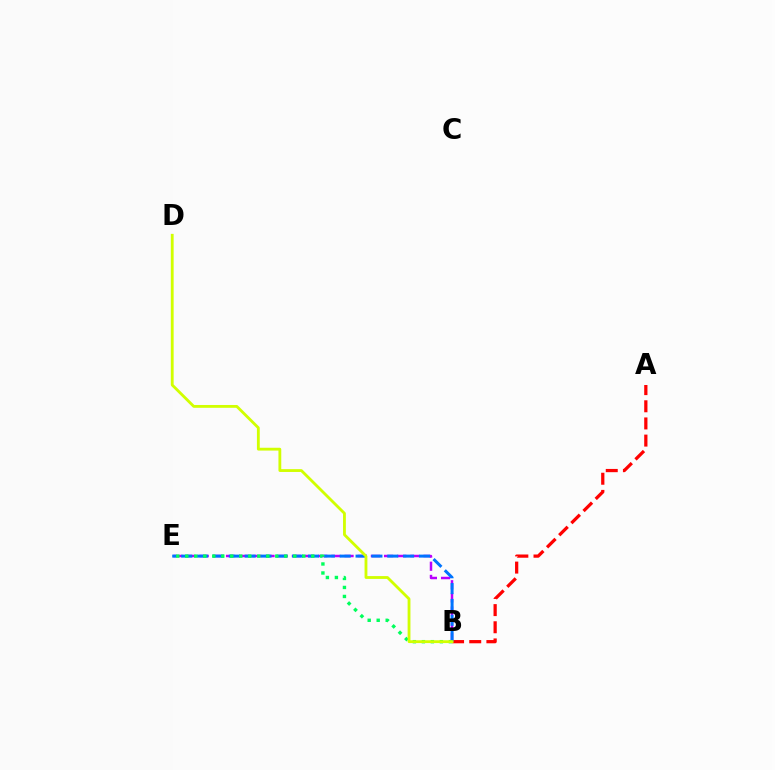{('B', 'E'): [{'color': '#b900ff', 'line_style': 'dashed', 'thickness': 1.79}, {'color': '#0074ff', 'line_style': 'dashed', 'thickness': 2.15}, {'color': '#00ff5c', 'line_style': 'dotted', 'thickness': 2.45}], ('A', 'B'): [{'color': '#ff0000', 'line_style': 'dashed', 'thickness': 2.33}], ('B', 'D'): [{'color': '#d1ff00', 'line_style': 'solid', 'thickness': 2.03}]}